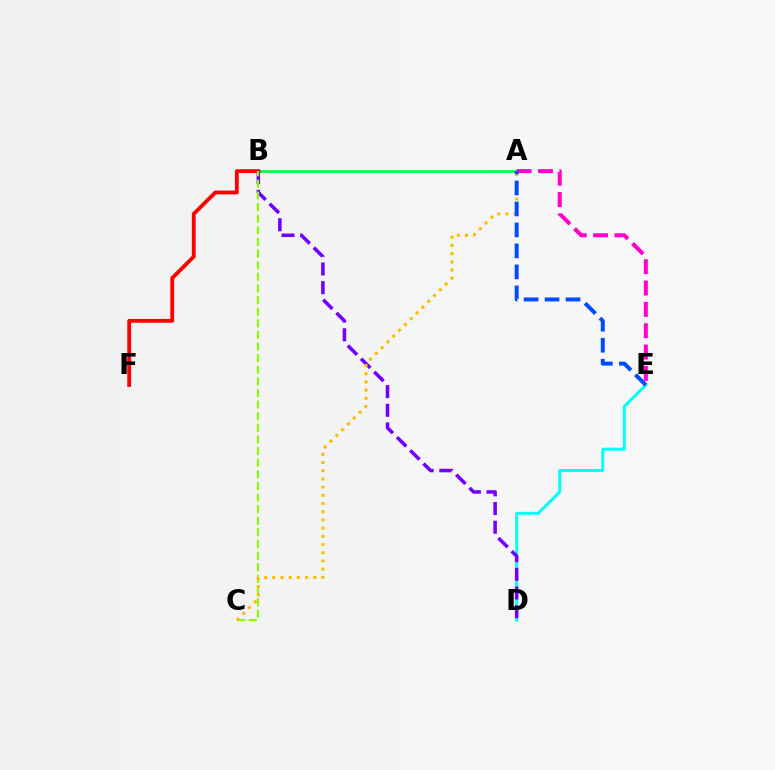{('A', 'B'): [{'color': '#00ff39', 'line_style': 'solid', 'thickness': 1.95}], ('B', 'F'): [{'color': '#ff0000', 'line_style': 'solid', 'thickness': 2.75}], ('D', 'E'): [{'color': '#00fff6', 'line_style': 'solid', 'thickness': 2.14}], ('A', 'E'): [{'color': '#ff00cf', 'line_style': 'dashed', 'thickness': 2.9}, {'color': '#004bff', 'line_style': 'dashed', 'thickness': 2.85}], ('B', 'D'): [{'color': '#7200ff', 'line_style': 'dashed', 'thickness': 2.54}], ('B', 'C'): [{'color': '#84ff00', 'line_style': 'dashed', 'thickness': 1.58}], ('A', 'C'): [{'color': '#ffbd00', 'line_style': 'dotted', 'thickness': 2.23}]}